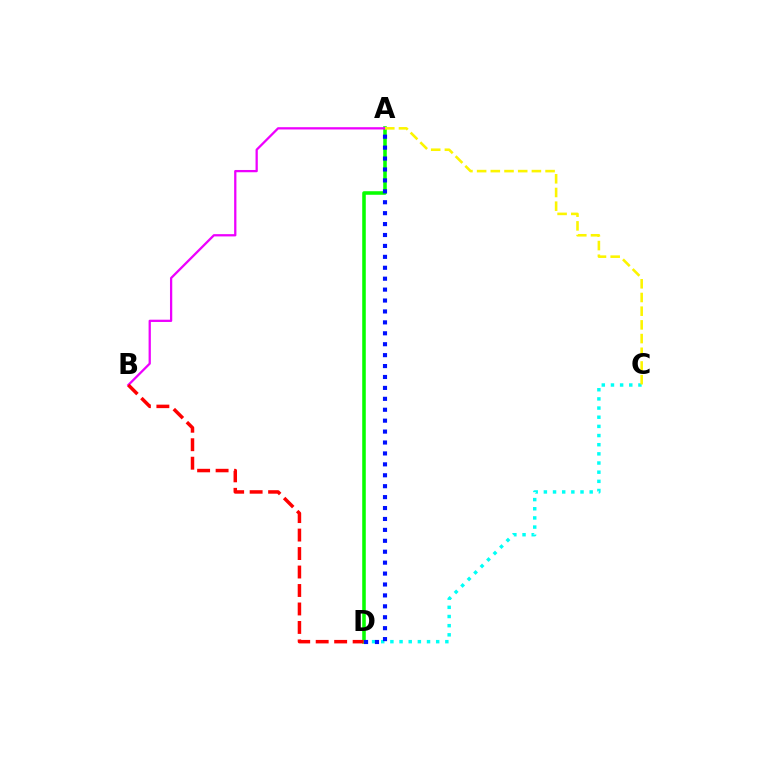{('A', 'D'): [{'color': '#08ff00', 'line_style': 'solid', 'thickness': 2.56}, {'color': '#0010ff', 'line_style': 'dotted', 'thickness': 2.97}], ('C', 'D'): [{'color': '#00fff6', 'line_style': 'dotted', 'thickness': 2.49}], ('A', 'B'): [{'color': '#ee00ff', 'line_style': 'solid', 'thickness': 1.64}], ('B', 'D'): [{'color': '#ff0000', 'line_style': 'dashed', 'thickness': 2.51}], ('A', 'C'): [{'color': '#fcf500', 'line_style': 'dashed', 'thickness': 1.86}]}